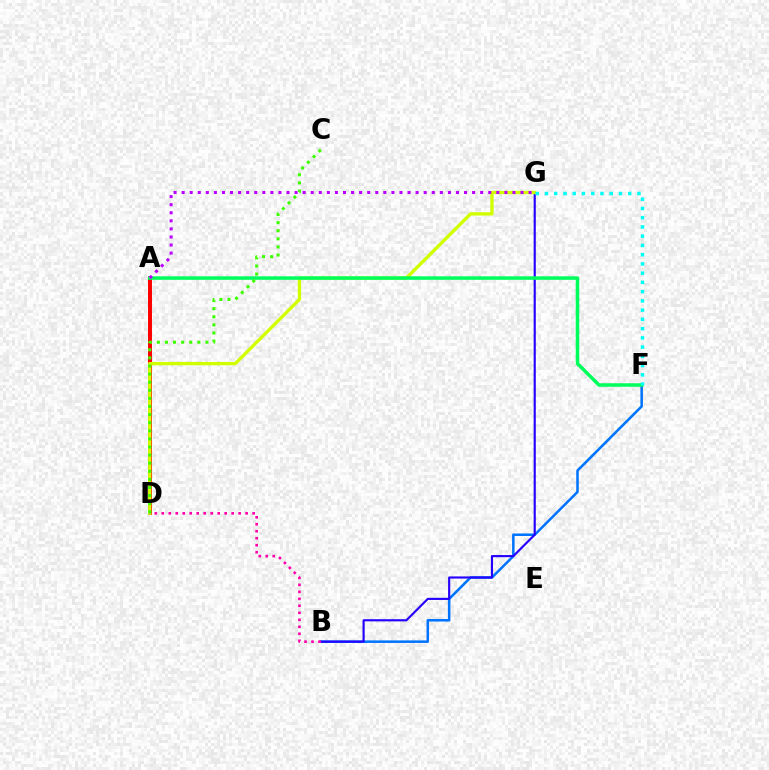{('A', 'D'): [{'color': '#ff9400', 'line_style': 'dashed', 'thickness': 2.83}, {'color': '#ff0000', 'line_style': 'solid', 'thickness': 2.83}], ('B', 'F'): [{'color': '#0074ff', 'line_style': 'solid', 'thickness': 1.82}], ('B', 'G'): [{'color': '#2500ff', 'line_style': 'solid', 'thickness': 1.54}], ('D', 'G'): [{'color': '#d1ff00', 'line_style': 'solid', 'thickness': 2.39}], ('A', 'F'): [{'color': '#00ff5c', 'line_style': 'solid', 'thickness': 2.53}], ('A', 'G'): [{'color': '#b900ff', 'line_style': 'dotted', 'thickness': 2.19}], ('F', 'G'): [{'color': '#00fff6', 'line_style': 'dotted', 'thickness': 2.51}], ('B', 'D'): [{'color': '#ff00ac', 'line_style': 'dotted', 'thickness': 1.9}], ('C', 'D'): [{'color': '#3dff00', 'line_style': 'dotted', 'thickness': 2.2}]}